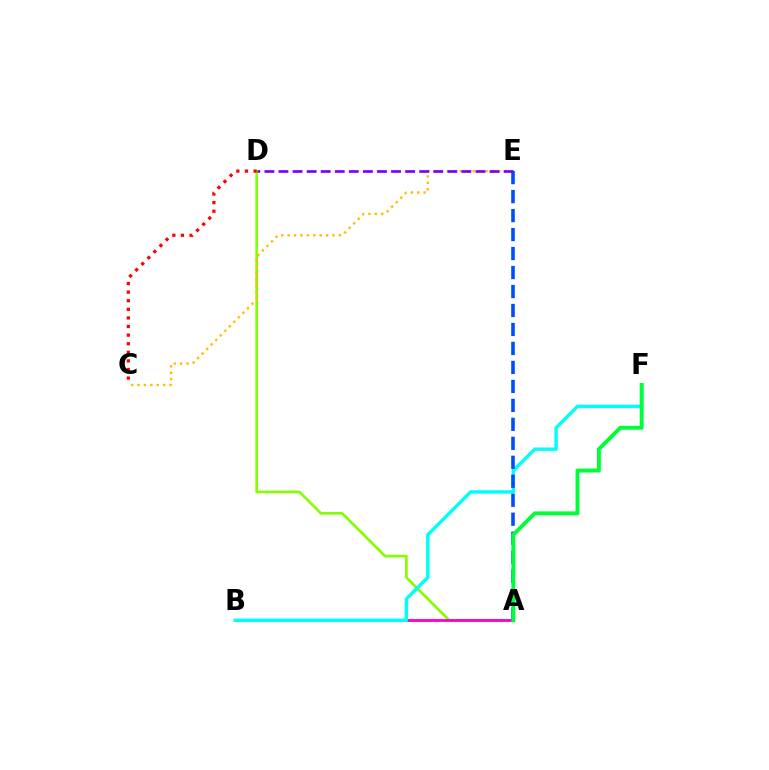{('A', 'D'): [{'color': '#84ff00', 'line_style': 'solid', 'thickness': 1.91}], ('C', 'D'): [{'color': '#ff0000', 'line_style': 'dotted', 'thickness': 2.33}], ('C', 'E'): [{'color': '#ffbd00', 'line_style': 'dotted', 'thickness': 1.74}], ('A', 'B'): [{'color': '#ff00cf', 'line_style': 'solid', 'thickness': 2.05}], ('B', 'F'): [{'color': '#00fff6', 'line_style': 'solid', 'thickness': 2.45}], ('A', 'E'): [{'color': '#004bff', 'line_style': 'dashed', 'thickness': 2.58}], ('D', 'E'): [{'color': '#7200ff', 'line_style': 'dashed', 'thickness': 1.91}], ('A', 'F'): [{'color': '#00ff39', 'line_style': 'solid', 'thickness': 2.82}]}